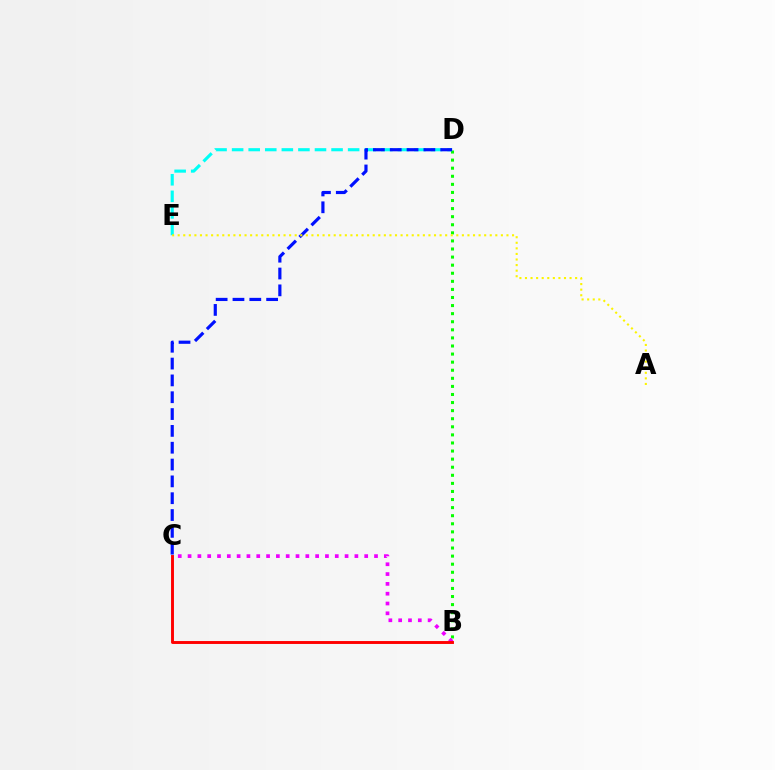{('B', 'D'): [{'color': '#08ff00', 'line_style': 'dotted', 'thickness': 2.2}], ('B', 'C'): [{'color': '#ee00ff', 'line_style': 'dotted', 'thickness': 2.67}, {'color': '#ff0000', 'line_style': 'solid', 'thickness': 2.1}], ('D', 'E'): [{'color': '#00fff6', 'line_style': 'dashed', 'thickness': 2.25}], ('C', 'D'): [{'color': '#0010ff', 'line_style': 'dashed', 'thickness': 2.29}], ('A', 'E'): [{'color': '#fcf500', 'line_style': 'dotted', 'thickness': 1.51}]}